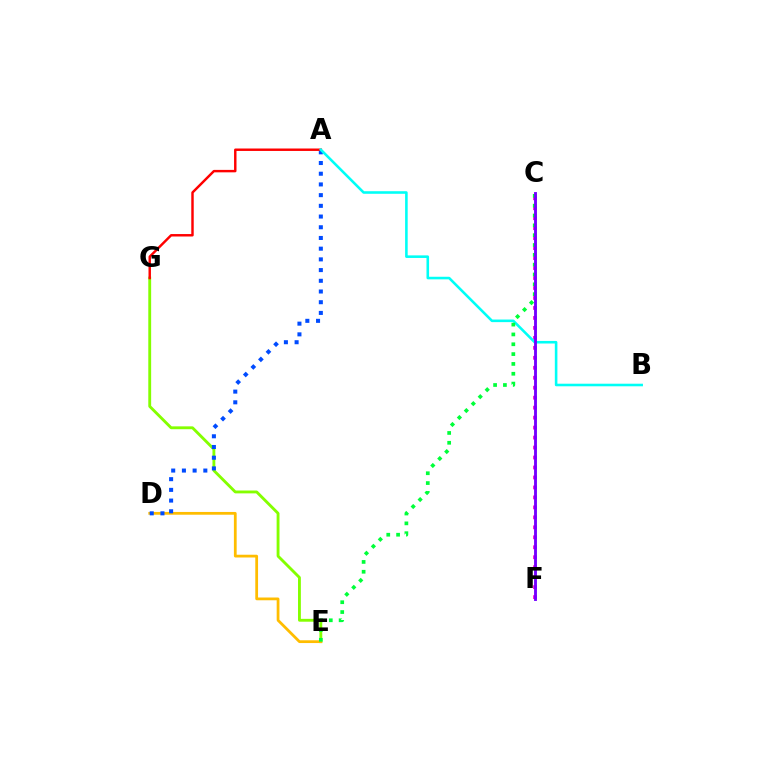{('E', 'G'): [{'color': '#84ff00', 'line_style': 'solid', 'thickness': 2.06}], ('D', 'E'): [{'color': '#ffbd00', 'line_style': 'solid', 'thickness': 1.99}], ('A', 'D'): [{'color': '#004bff', 'line_style': 'dotted', 'thickness': 2.91}], ('A', 'G'): [{'color': '#ff0000', 'line_style': 'solid', 'thickness': 1.76}], ('C', 'F'): [{'color': '#ff00cf', 'line_style': 'dotted', 'thickness': 2.71}, {'color': '#7200ff', 'line_style': 'solid', 'thickness': 2.06}], ('A', 'B'): [{'color': '#00fff6', 'line_style': 'solid', 'thickness': 1.86}], ('C', 'E'): [{'color': '#00ff39', 'line_style': 'dotted', 'thickness': 2.67}]}